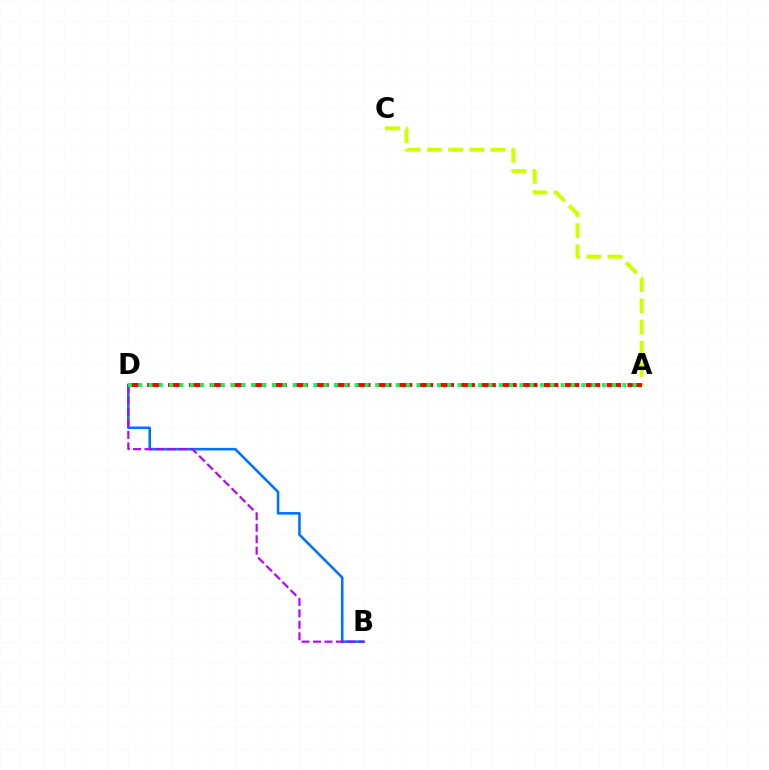{('B', 'D'): [{'color': '#0074ff', 'line_style': 'solid', 'thickness': 1.86}, {'color': '#b900ff', 'line_style': 'dashed', 'thickness': 1.56}], ('A', 'C'): [{'color': '#d1ff00', 'line_style': 'dashed', 'thickness': 2.87}], ('A', 'D'): [{'color': '#ff0000', 'line_style': 'dashed', 'thickness': 2.84}, {'color': '#00ff5c', 'line_style': 'dotted', 'thickness': 2.8}]}